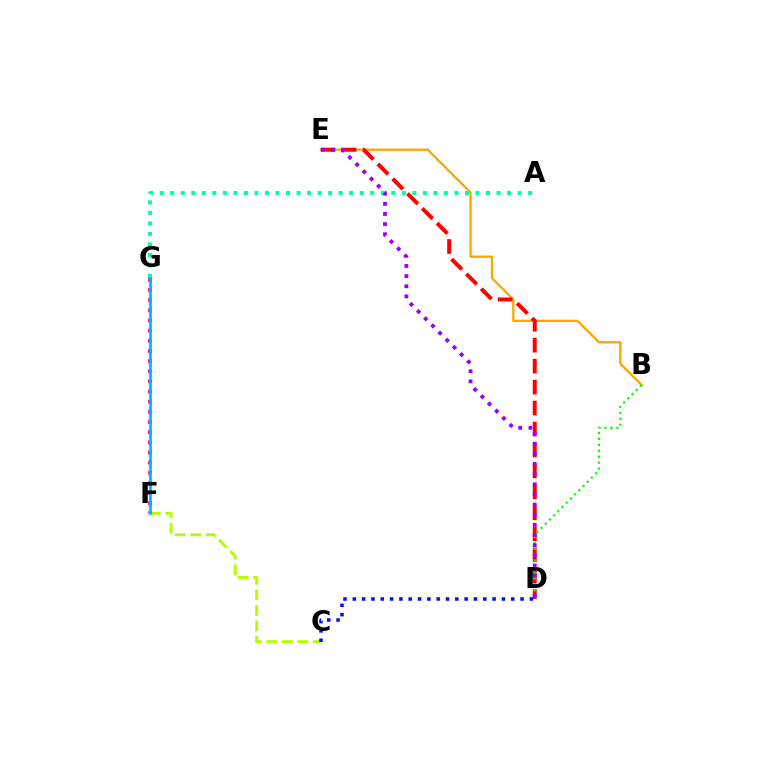{('B', 'E'): [{'color': '#ffa500', 'line_style': 'solid', 'thickness': 1.64}], ('D', 'E'): [{'color': '#ff0000', 'line_style': 'dashed', 'thickness': 2.85}, {'color': '#9b00ff', 'line_style': 'dotted', 'thickness': 2.76}], ('A', 'G'): [{'color': '#00ff9d', 'line_style': 'dotted', 'thickness': 2.86}], ('B', 'D'): [{'color': '#08ff00', 'line_style': 'dotted', 'thickness': 1.61}], ('C', 'F'): [{'color': '#b3ff00', 'line_style': 'dashed', 'thickness': 2.11}], ('F', 'G'): [{'color': '#ff00bd', 'line_style': 'dotted', 'thickness': 2.76}, {'color': '#00b5ff', 'line_style': 'solid', 'thickness': 1.94}], ('C', 'D'): [{'color': '#0010ff', 'line_style': 'dotted', 'thickness': 2.53}]}